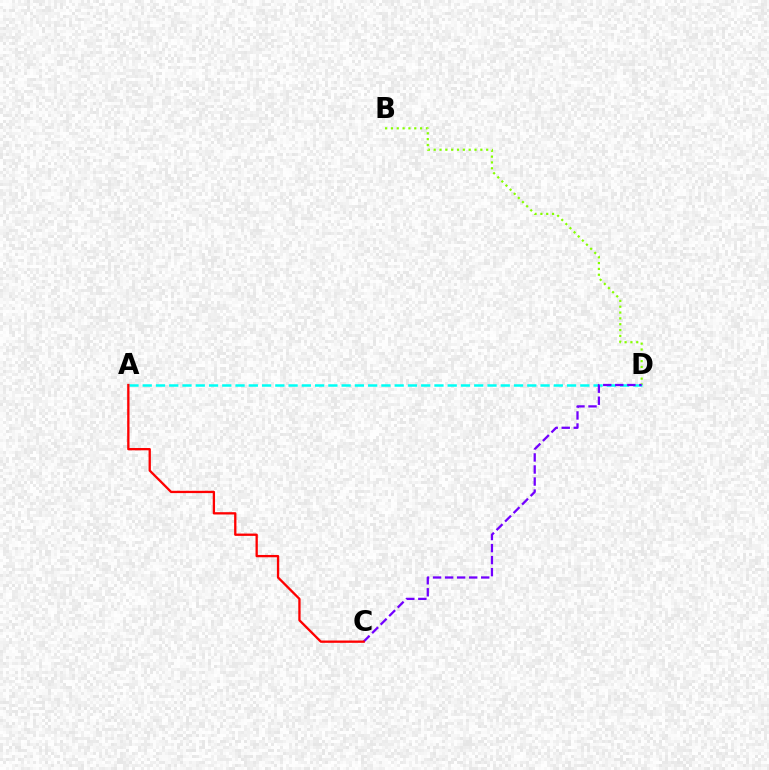{('B', 'D'): [{'color': '#84ff00', 'line_style': 'dotted', 'thickness': 1.58}], ('A', 'D'): [{'color': '#00fff6', 'line_style': 'dashed', 'thickness': 1.8}], ('C', 'D'): [{'color': '#7200ff', 'line_style': 'dashed', 'thickness': 1.64}], ('A', 'C'): [{'color': '#ff0000', 'line_style': 'solid', 'thickness': 1.66}]}